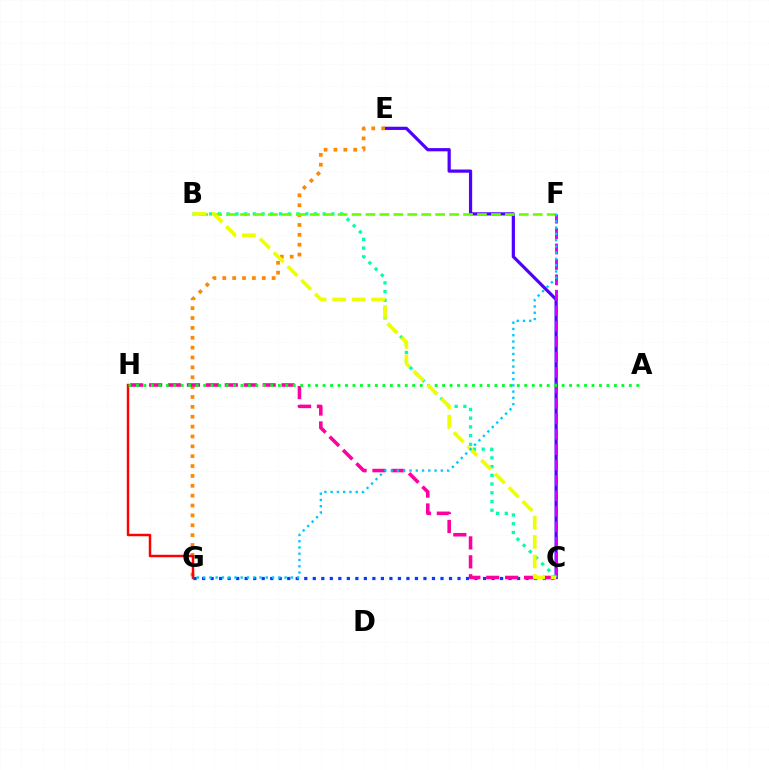{('C', 'G'): [{'color': '#003fff', 'line_style': 'dotted', 'thickness': 2.31}], ('C', 'E'): [{'color': '#4f00ff', 'line_style': 'solid', 'thickness': 2.31}], ('C', 'F'): [{'color': '#d600ff', 'line_style': 'dashed', 'thickness': 2.1}], ('B', 'C'): [{'color': '#00ffaf', 'line_style': 'dotted', 'thickness': 2.37}, {'color': '#eeff00', 'line_style': 'dashed', 'thickness': 2.65}], ('E', 'G'): [{'color': '#ff8800', 'line_style': 'dotted', 'thickness': 2.68}], ('C', 'H'): [{'color': '#ff00a0', 'line_style': 'dashed', 'thickness': 2.57}], ('B', 'F'): [{'color': '#66ff00', 'line_style': 'dashed', 'thickness': 1.89}], ('G', 'H'): [{'color': '#ff0000', 'line_style': 'solid', 'thickness': 1.78}], ('A', 'H'): [{'color': '#00ff27', 'line_style': 'dotted', 'thickness': 2.03}], ('F', 'G'): [{'color': '#00c7ff', 'line_style': 'dotted', 'thickness': 1.7}]}